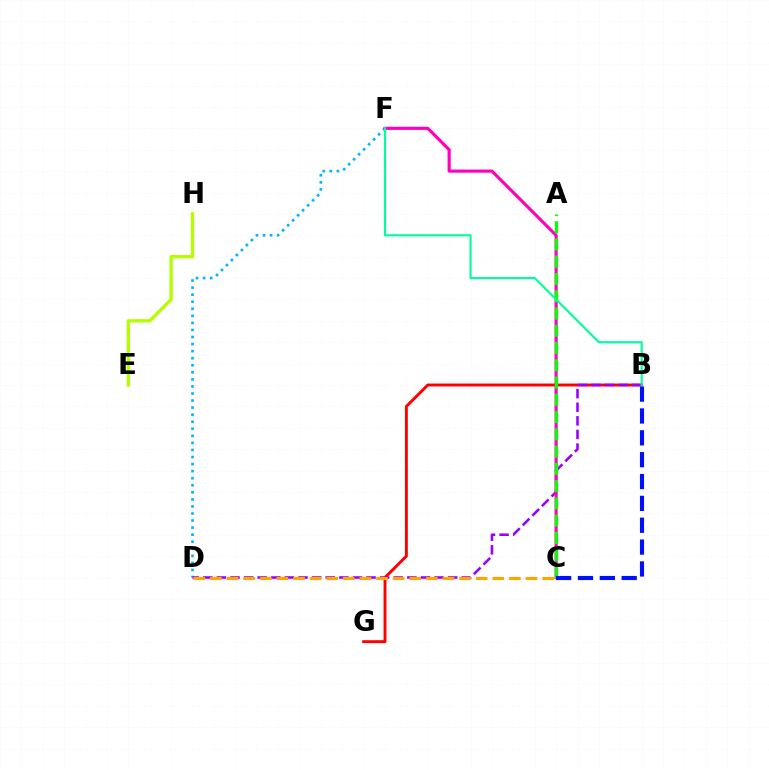{('D', 'F'): [{'color': '#00b5ff', 'line_style': 'dotted', 'thickness': 1.92}], ('B', 'G'): [{'color': '#ff0000', 'line_style': 'solid', 'thickness': 2.09}], ('B', 'D'): [{'color': '#9b00ff', 'line_style': 'dashed', 'thickness': 1.85}], ('C', 'D'): [{'color': '#ffa500', 'line_style': 'dashed', 'thickness': 2.26}], ('C', 'F'): [{'color': '#ff00bd', 'line_style': 'solid', 'thickness': 2.27}], ('A', 'C'): [{'color': '#08ff00', 'line_style': 'dashed', 'thickness': 2.35}], ('E', 'H'): [{'color': '#b3ff00', 'line_style': 'solid', 'thickness': 2.41}], ('B', 'C'): [{'color': '#0010ff', 'line_style': 'dashed', 'thickness': 2.97}], ('B', 'F'): [{'color': '#00ff9d', 'line_style': 'solid', 'thickness': 1.54}]}